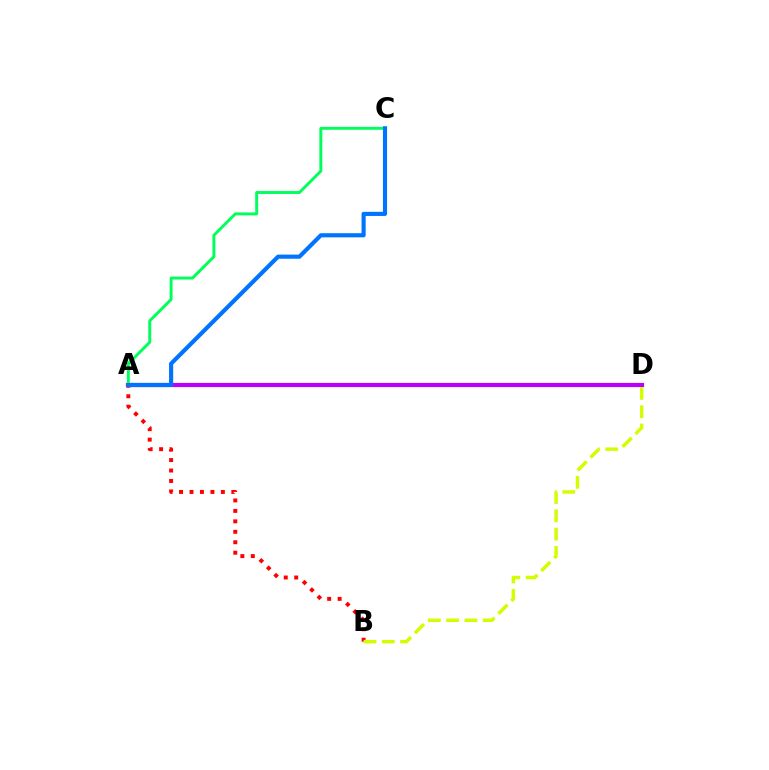{('A', 'D'): [{'color': '#b900ff', 'line_style': 'solid', 'thickness': 2.99}], ('A', 'C'): [{'color': '#00ff5c', 'line_style': 'solid', 'thickness': 2.11}, {'color': '#0074ff', 'line_style': 'solid', 'thickness': 2.98}], ('A', 'B'): [{'color': '#ff0000', 'line_style': 'dotted', 'thickness': 2.84}], ('B', 'D'): [{'color': '#d1ff00', 'line_style': 'dashed', 'thickness': 2.48}]}